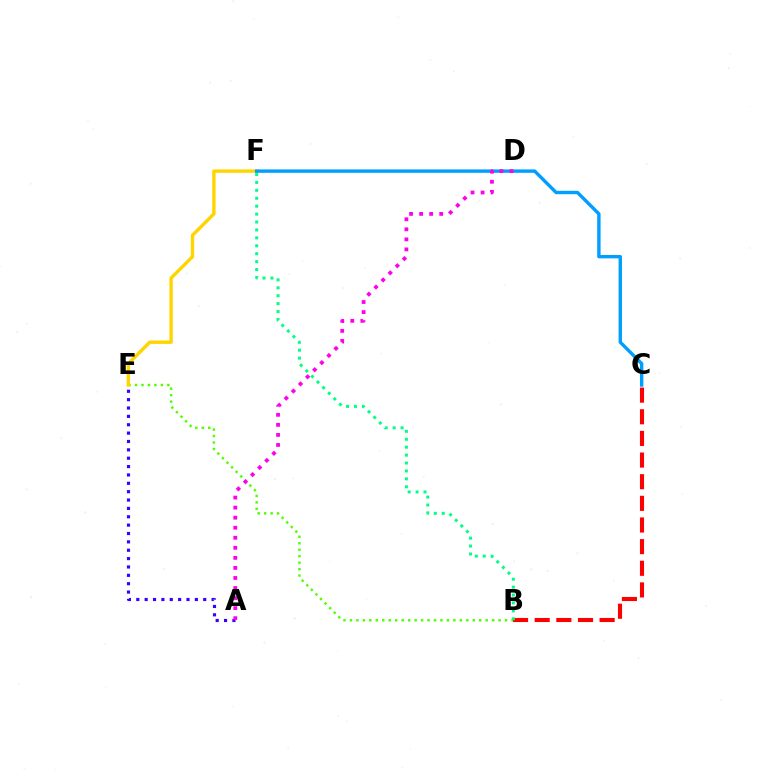{('B', 'E'): [{'color': '#4fff00', 'line_style': 'dotted', 'thickness': 1.76}], ('E', 'F'): [{'color': '#ffd500', 'line_style': 'solid', 'thickness': 2.45}], ('C', 'F'): [{'color': '#009eff', 'line_style': 'solid', 'thickness': 2.44}], ('B', 'C'): [{'color': '#ff0000', 'line_style': 'dashed', 'thickness': 2.94}], ('B', 'F'): [{'color': '#00ff86', 'line_style': 'dotted', 'thickness': 2.15}], ('A', 'E'): [{'color': '#3700ff', 'line_style': 'dotted', 'thickness': 2.27}], ('A', 'D'): [{'color': '#ff00ed', 'line_style': 'dotted', 'thickness': 2.73}]}